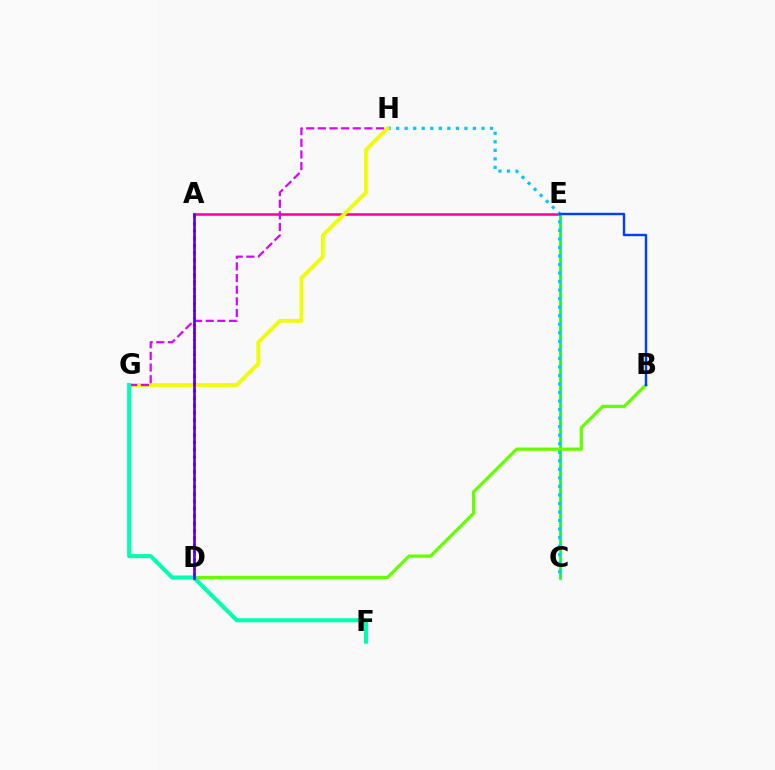{('A', 'E'): [{'color': '#ff00a0', 'line_style': 'solid', 'thickness': 1.84}], ('C', 'E'): [{'color': '#00ff27', 'line_style': 'solid', 'thickness': 1.87}], ('A', 'D'): [{'color': '#ff8800', 'line_style': 'dotted', 'thickness': 2.04}, {'color': '#ff0000', 'line_style': 'dotted', 'thickness': 1.99}, {'color': '#4f00ff', 'line_style': 'solid', 'thickness': 1.89}], ('C', 'H'): [{'color': '#00c7ff', 'line_style': 'dotted', 'thickness': 2.32}], ('B', 'D'): [{'color': '#66ff00', 'line_style': 'solid', 'thickness': 2.34}], ('G', 'H'): [{'color': '#eeff00', 'line_style': 'solid', 'thickness': 2.72}, {'color': '#d600ff', 'line_style': 'dashed', 'thickness': 1.58}], ('B', 'E'): [{'color': '#003fff', 'line_style': 'solid', 'thickness': 1.74}], ('F', 'G'): [{'color': '#00ffaf', 'line_style': 'solid', 'thickness': 2.95}]}